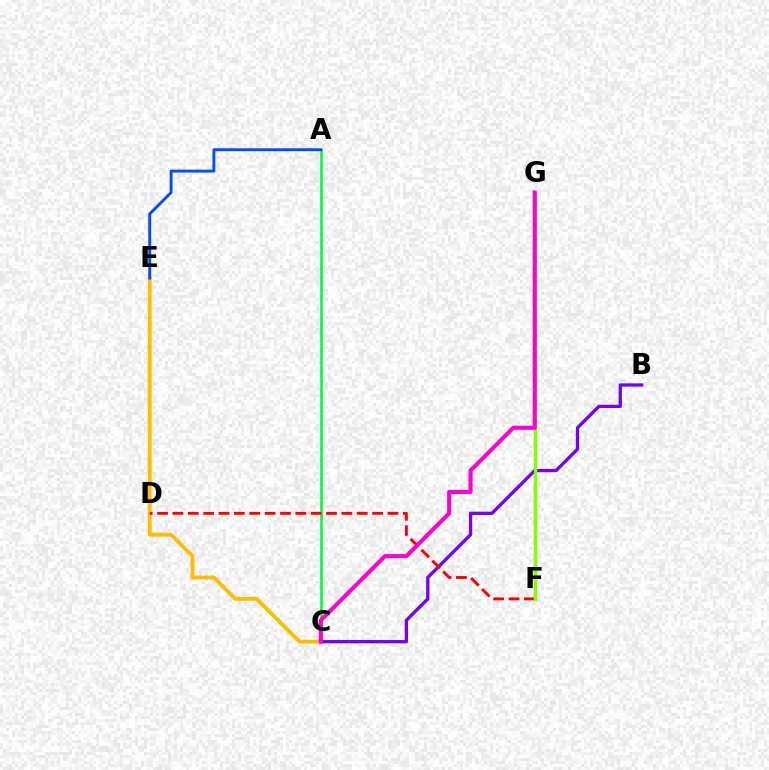{('B', 'C'): [{'color': '#7200ff', 'line_style': 'solid', 'thickness': 2.36}], ('C', 'E'): [{'color': '#ffbd00', 'line_style': 'solid', 'thickness': 2.75}], ('F', 'G'): [{'color': '#00fff6', 'line_style': 'dotted', 'thickness': 1.55}, {'color': '#84ff00', 'line_style': 'solid', 'thickness': 2.47}], ('A', 'C'): [{'color': '#00ff39', 'line_style': 'solid', 'thickness': 1.89}], ('D', 'F'): [{'color': '#ff0000', 'line_style': 'dashed', 'thickness': 2.09}], ('A', 'E'): [{'color': '#004bff', 'line_style': 'solid', 'thickness': 2.07}], ('C', 'G'): [{'color': '#ff00cf', 'line_style': 'solid', 'thickness': 2.94}]}